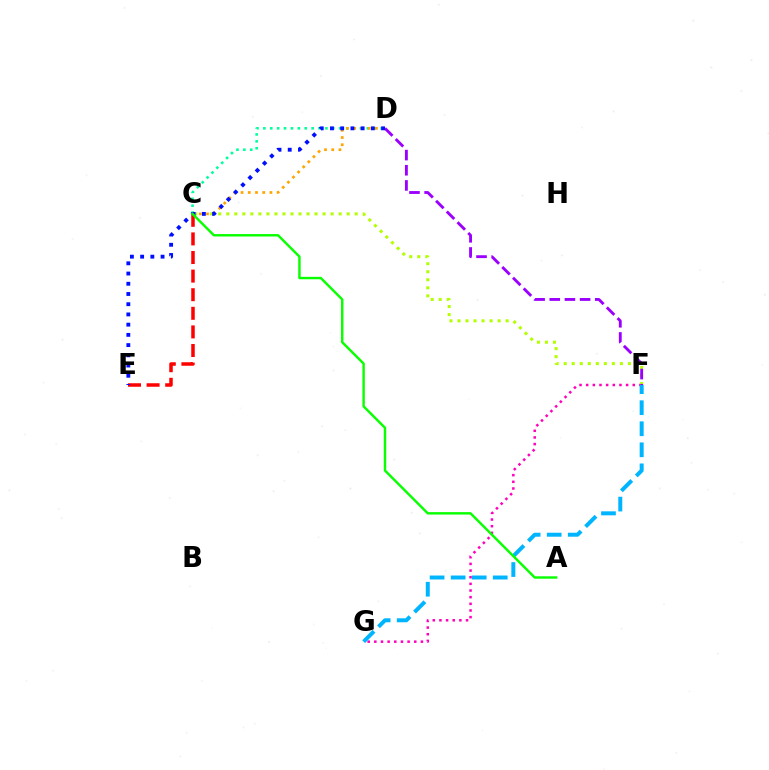{('F', 'G'): [{'color': '#ff00bd', 'line_style': 'dotted', 'thickness': 1.81}, {'color': '#00b5ff', 'line_style': 'dashed', 'thickness': 2.86}], ('C', 'F'): [{'color': '#b3ff00', 'line_style': 'dotted', 'thickness': 2.18}], ('D', 'F'): [{'color': '#9b00ff', 'line_style': 'dashed', 'thickness': 2.06}], ('C', 'E'): [{'color': '#ff0000', 'line_style': 'dashed', 'thickness': 2.53}], ('C', 'D'): [{'color': '#00ff9d', 'line_style': 'dotted', 'thickness': 1.87}, {'color': '#ffa500', 'line_style': 'dotted', 'thickness': 1.96}], ('D', 'E'): [{'color': '#0010ff', 'line_style': 'dotted', 'thickness': 2.78}], ('A', 'C'): [{'color': '#08ff00', 'line_style': 'solid', 'thickness': 1.74}]}